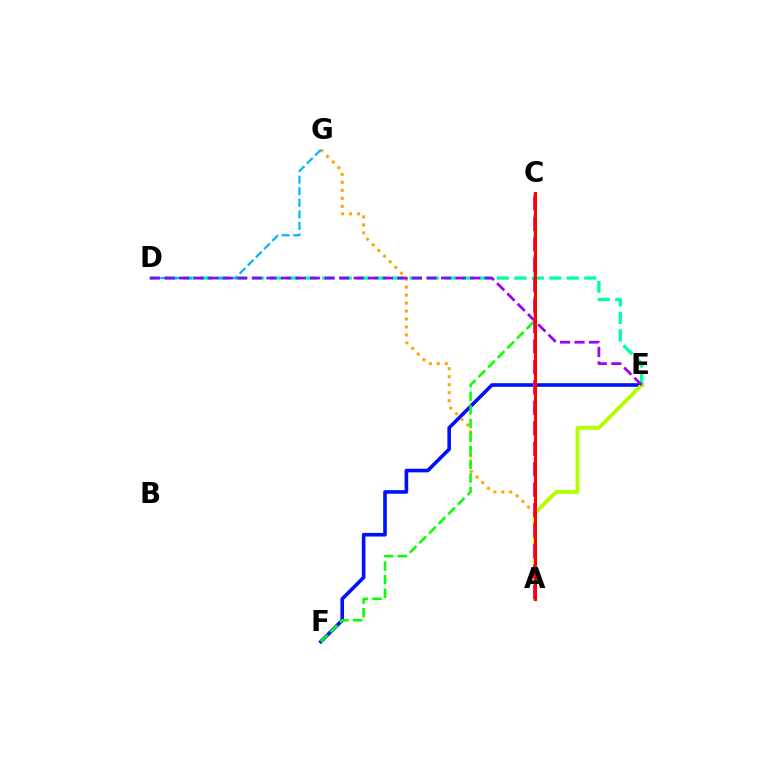{('E', 'F'): [{'color': '#0010ff', 'line_style': 'solid', 'thickness': 2.6}], ('D', 'E'): [{'color': '#00ff9d', 'line_style': 'dashed', 'thickness': 2.37}, {'color': '#9b00ff', 'line_style': 'dashed', 'thickness': 1.98}], ('A', 'G'): [{'color': '#ffa500', 'line_style': 'dotted', 'thickness': 2.17}], ('C', 'F'): [{'color': '#08ff00', 'line_style': 'dashed', 'thickness': 1.85}], ('A', 'E'): [{'color': '#b3ff00', 'line_style': 'solid', 'thickness': 2.78}], ('D', 'G'): [{'color': '#00b5ff', 'line_style': 'dashed', 'thickness': 1.57}], ('A', 'C'): [{'color': '#ff00bd', 'line_style': 'dashed', 'thickness': 2.78}, {'color': '#ff0000', 'line_style': 'solid', 'thickness': 2.16}]}